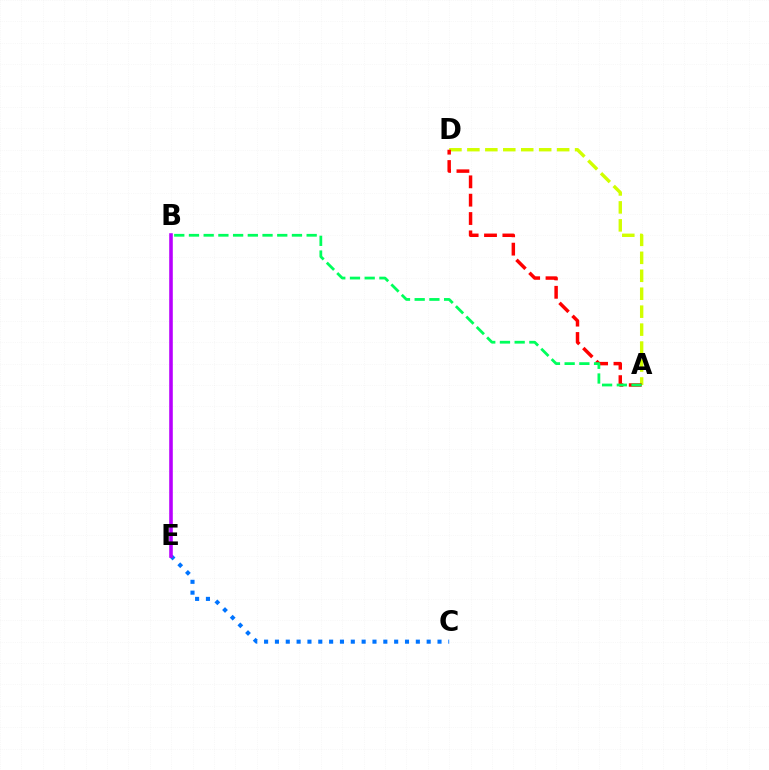{('A', 'D'): [{'color': '#d1ff00', 'line_style': 'dashed', 'thickness': 2.44}, {'color': '#ff0000', 'line_style': 'dashed', 'thickness': 2.49}], ('C', 'E'): [{'color': '#0074ff', 'line_style': 'dotted', 'thickness': 2.94}], ('A', 'B'): [{'color': '#00ff5c', 'line_style': 'dashed', 'thickness': 2.0}], ('B', 'E'): [{'color': '#b900ff', 'line_style': 'solid', 'thickness': 2.58}]}